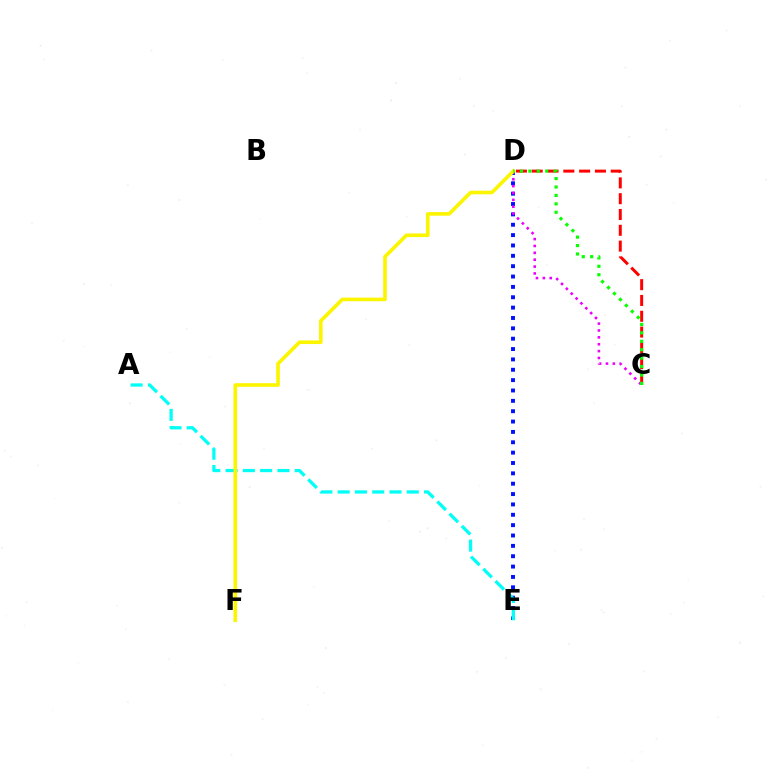{('C', 'D'): [{'color': '#ff0000', 'line_style': 'dashed', 'thickness': 2.15}, {'color': '#ee00ff', 'line_style': 'dotted', 'thickness': 1.87}, {'color': '#08ff00', 'line_style': 'dotted', 'thickness': 2.29}], ('D', 'E'): [{'color': '#0010ff', 'line_style': 'dotted', 'thickness': 2.81}], ('A', 'E'): [{'color': '#00fff6', 'line_style': 'dashed', 'thickness': 2.35}], ('D', 'F'): [{'color': '#fcf500', 'line_style': 'solid', 'thickness': 2.6}]}